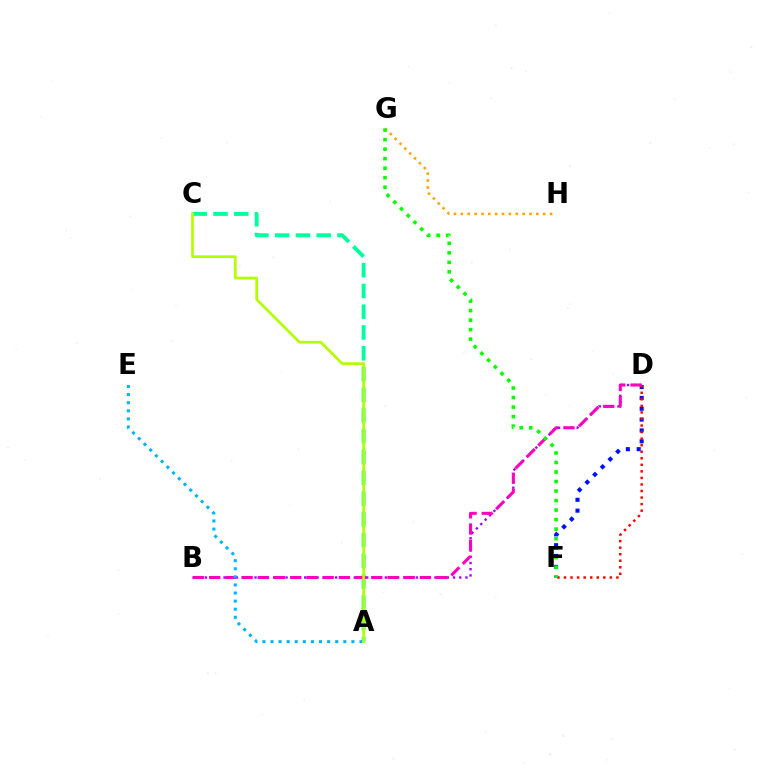{('A', 'C'): [{'color': '#00ff9d', 'line_style': 'dashed', 'thickness': 2.82}, {'color': '#b3ff00', 'line_style': 'solid', 'thickness': 1.96}], ('G', 'H'): [{'color': '#ffa500', 'line_style': 'dotted', 'thickness': 1.86}], ('D', 'F'): [{'color': '#0010ff', 'line_style': 'dotted', 'thickness': 2.95}, {'color': '#ff0000', 'line_style': 'dotted', 'thickness': 1.78}], ('B', 'D'): [{'color': '#9b00ff', 'line_style': 'dotted', 'thickness': 1.69}, {'color': '#ff00bd', 'line_style': 'dashed', 'thickness': 2.2}], ('A', 'E'): [{'color': '#00b5ff', 'line_style': 'dotted', 'thickness': 2.2}], ('F', 'G'): [{'color': '#08ff00', 'line_style': 'dotted', 'thickness': 2.59}]}